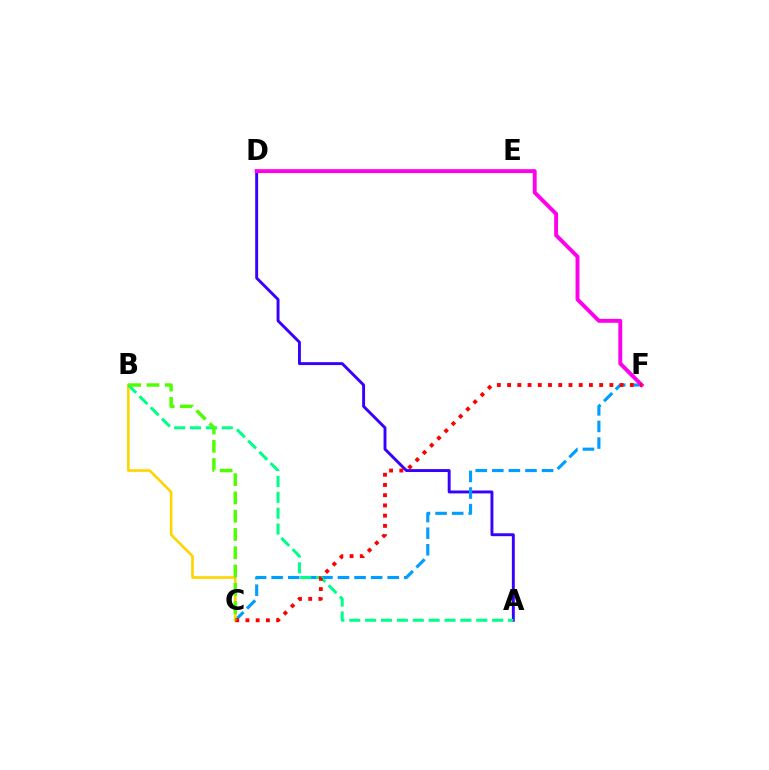{('A', 'D'): [{'color': '#3700ff', 'line_style': 'solid', 'thickness': 2.1}], ('C', 'F'): [{'color': '#009eff', 'line_style': 'dashed', 'thickness': 2.25}, {'color': '#ff0000', 'line_style': 'dotted', 'thickness': 2.78}], ('D', 'F'): [{'color': '#ff00ed', 'line_style': 'solid', 'thickness': 2.8}], ('B', 'C'): [{'color': '#ffd500', 'line_style': 'solid', 'thickness': 1.91}, {'color': '#4fff00', 'line_style': 'dashed', 'thickness': 2.48}], ('A', 'B'): [{'color': '#00ff86', 'line_style': 'dashed', 'thickness': 2.16}]}